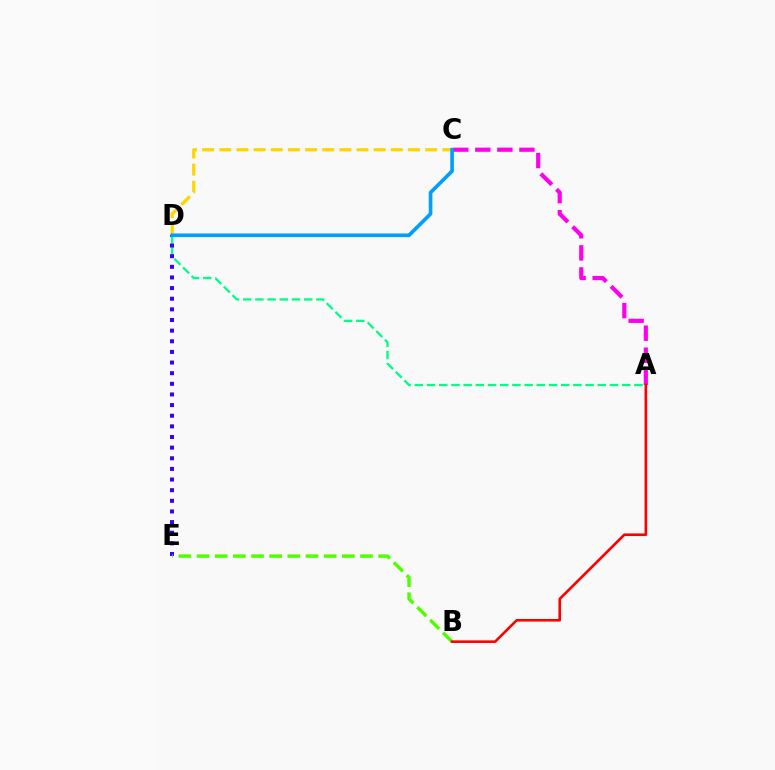{('A', 'D'): [{'color': '#00ff86', 'line_style': 'dashed', 'thickness': 1.66}], ('D', 'E'): [{'color': '#3700ff', 'line_style': 'dotted', 'thickness': 2.89}], ('A', 'C'): [{'color': '#ff00ed', 'line_style': 'dashed', 'thickness': 3.0}], ('B', 'E'): [{'color': '#4fff00', 'line_style': 'dashed', 'thickness': 2.47}], ('C', 'D'): [{'color': '#ffd500', 'line_style': 'dashed', 'thickness': 2.33}, {'color': '#009eff', 'line_style': 'solid', 'thickness': 2.62}], ('A', 'B'): [{'color': '#ff0000', 'line_style': 'solid', 'thickness': 1.88}]}